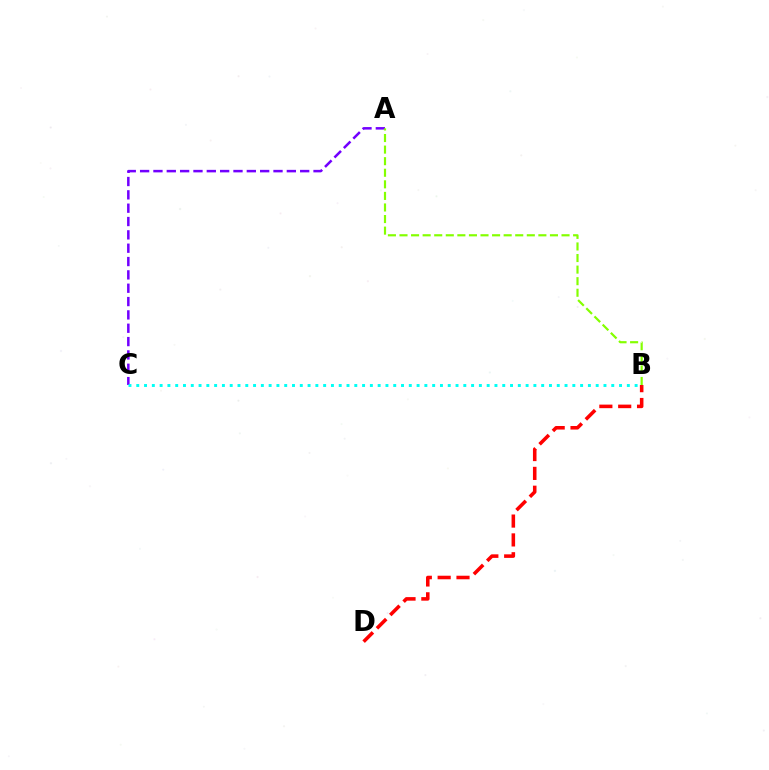{('B', 'D'): [{'color': '#ff0000', 'line_style': 'dashed', 'thickness': 2.56}], ('A', 'C'): [{'color': '#7200ff', 'line_style': 'dashed', 'thickness': 1.81}], ('B', 'C'): [{'color': '#00fff6', 'line_style': 'dotted', 'thickness': 2.12}], ('A', 'B'): [{'color': '#84ff00', 'line_style': 'dashed', 'thickness': 1.57}]}